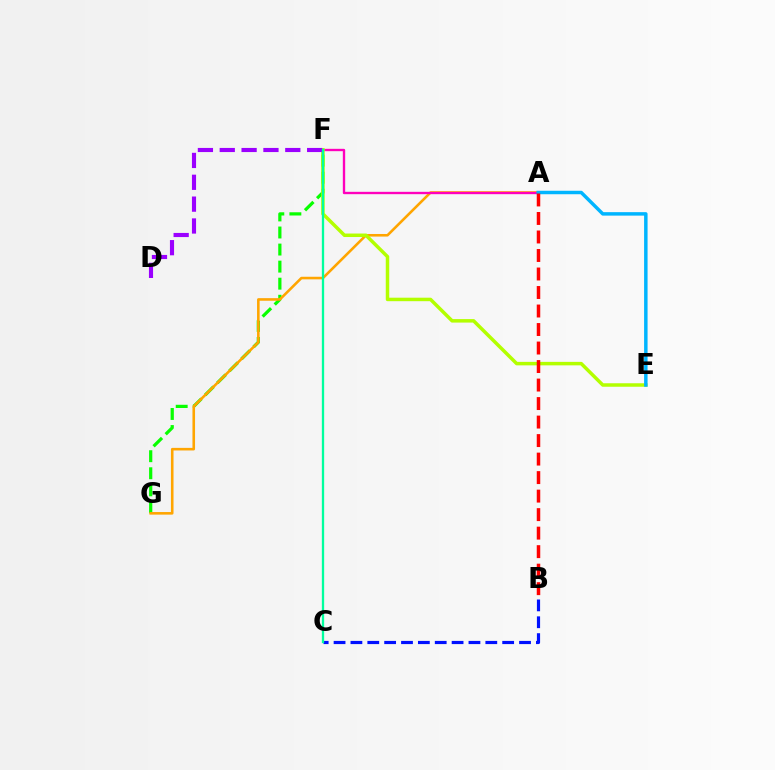{('F', 'G'): [{'color': '#08ff00', 'line_style': 'dashed', 'thickness': 2.32}], ('B', 'C'): [{'color': '#0010ff', 'line_style': 'dashed', 'thickness': 2.29}], ('A', 'G'): [{'color': '#ffa500', 'line_style': 'solid', 'thickness': 1.86}], ('A', 'F'): [{'color': '#ff00bd', 'line_style': 'solid', 'thickness': 1.69}], ('E', 'F'): [{'color': '#b3ff00', 'line_style': 'solid', 'thickness': 2.51}], ('D', 'F'): [{'color': '#9b00ff', 'line_style': 'dashed', 'thickness': 2.97}], ('A', 'E'): [{'color': '#00b5ff', 'line_style': 'solid', 'thickness': 2.5}], ('C', 'F'): [{'color': '#00ff9d', 'line_style': 'solid', 'thickness': 1.66}], ('A', 'B'): [{'color': '#ff0000', 'line_style': 'dashed', 'thickness': 2.51}]}